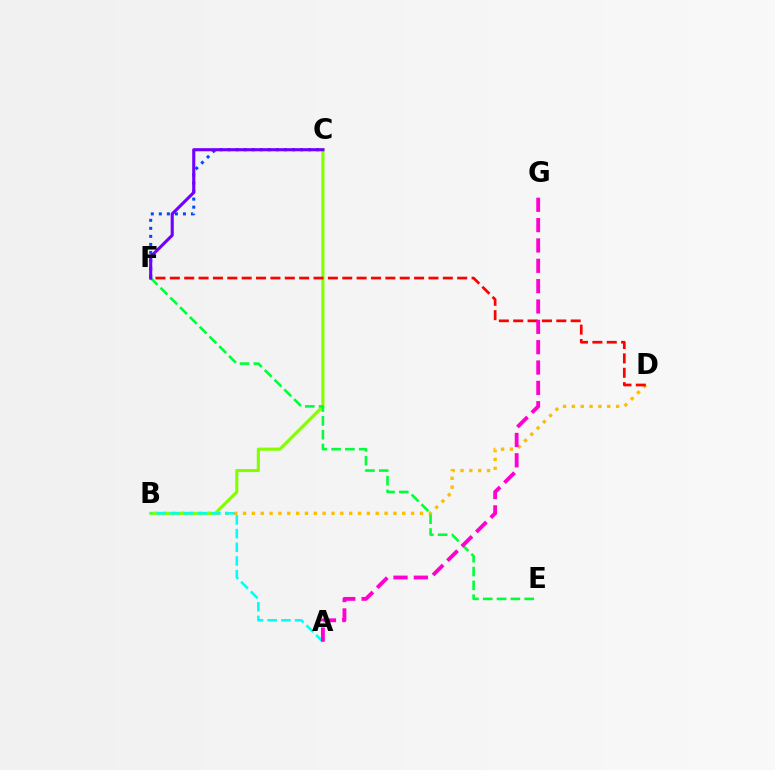{('B', 'D'): [{'color': '#ffbd00', 'line_style': 'dotted', 'thickness': 2.4}], ('B', 'C'): [{'color': '#84ff00', 'line_style': 'solid', 'thickness': 2.25}], ('C', 'F'): [{'color': '#004bff', 'line_style': 'dotted', 'thickness': 2.18}, {'color': '#7200ff', 'line_style': 'solid', 'thickness': 2.24}], ('E', 'F'): [{'color': '#00ff39', 'line_style': 'dashed', 'thickness': 1.88}], ('A', 'B'): [{'color': '#00fff6', 'line_style': 'dashed', 'thickness': 1.86}], ('D', 'F'): [{'color': '#ff0000', 'line_style': 'dashed', 'thickness': 1.95}], ('A', 'G'): [{'color': '#ff00cf', 'line_style': 'dashed', 'thickness': 2.76}]}